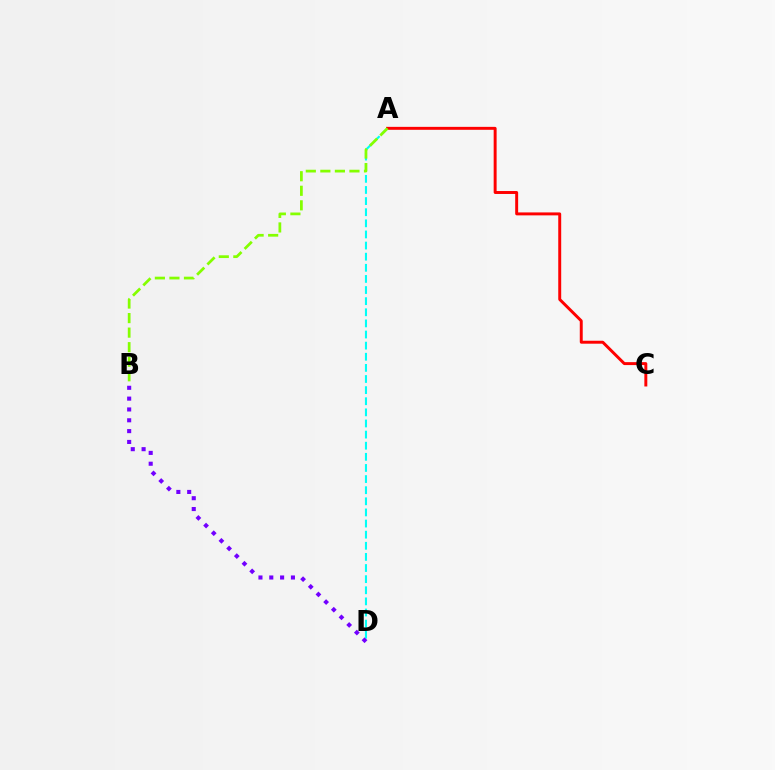{('A', 'D'): [{'color': '#00fff6', 'line_style': 'dashed', 'thickness': 1.51}], ('A', 'C'): [{'color': '#ff0000', 'line_style': 'solid', 'thickness': 2.12}], ('A', 'B'): [{'color': '#84ff00', 'line_style': 'dashed', 'thickness': 1.98}], ('B', 'D'): [{'color': '#7200ff', 'line_style': 'dotted', 'thickness': 2.94}]}